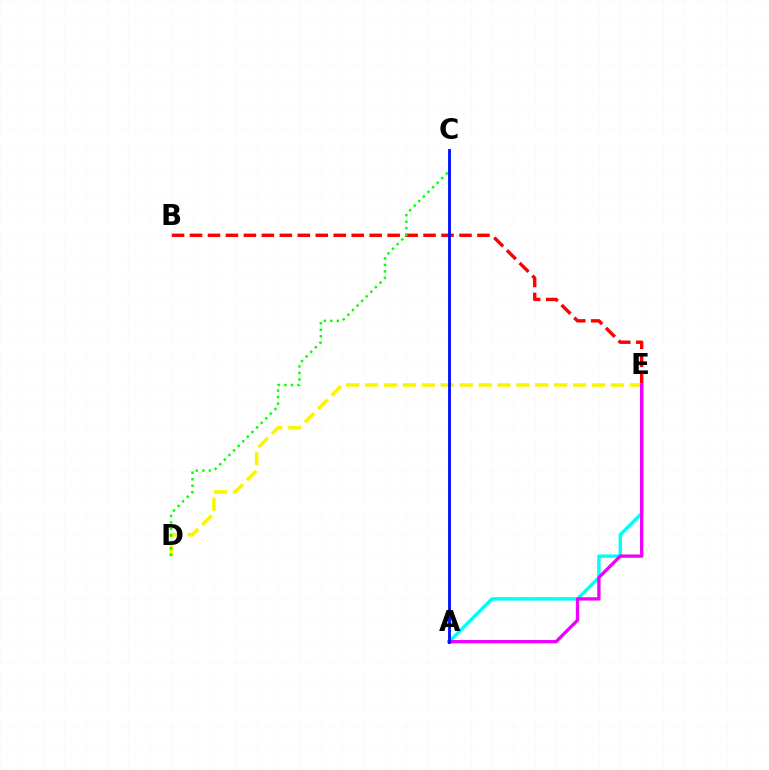{('B', 'E'): [{'color': '#ff0000', 'line_style': 'dashed', 'thickness': 2.44}], ('D', 'E'): [{'color': '#fcf500', 'line_style': 'dashed', 'thickness': 2.57}], ('A', 'E'): [{'color': '#00fff6', 'line_style': 'solid', 'thickness': 2.47}, {'color': '#ee00ff', 'line_style': 'solid', 'thickness': 2.38}], ('C', 'D'): [{'color': '#08ff00', 'line_style': 'dotted', 'thickness': 1.77}], ('A', 'C'): [{'color': '#0010ff', 'line_style': 'solid', 'thickness': 2.04}]}